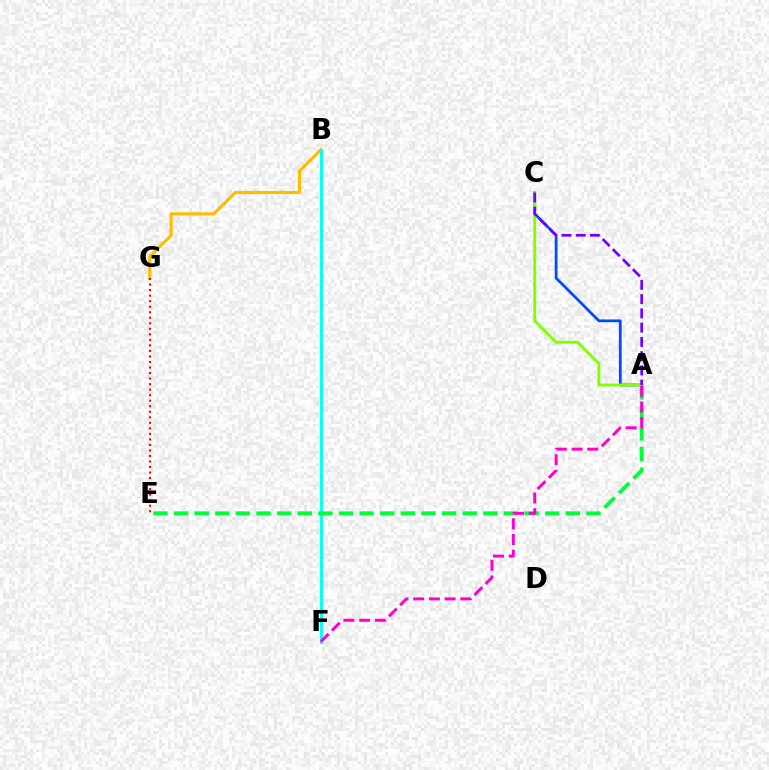{('A', 'C'): [{'color': '#004bff', 'line_style': 'solid', 'thickness': 1.97}, {'color': '#84ff00', 'line_style': 'solid', 'thickness': 2.11}, {'color': '#7200ff', 'line_style': 'dashed', 'thickness': 1.94}], ('B', 'G'): [{'color': '#ffbd00', 'line_style': 'solid', 'thickness': 2.27}], ('B', 'F'): [{'color': '#00fff6', 'line_style': 'solid', 'thickness': 2.07}], ('A', 'E'): [{'color': '#00ff39', 'line_style': 'dashed', 'thickness': 2.8}], ('A', 'F'): [{'color': '#ff00cf', 'line_style': 'dashed', 'thickness': 2.14}], ('E', 'G'): [{'color': '#ff0000', 'line_style': 'dotted', 'thickness': 1.5}]}